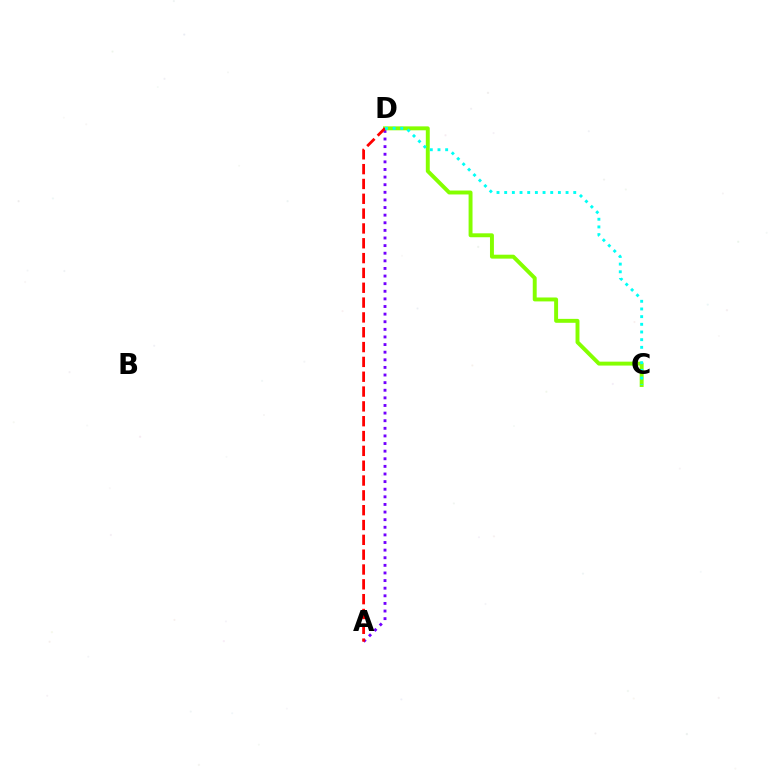{('A', 'D'): [{'color': '#7200ff', 'line_style': 'dotted', 'thickness': 2.07}, {'color': '#ff0000', 'line_style': 'dashed', 'thickness': 2.01}], ('C', 'D'): [{'color': '#84ff00', 'line_style': 'solid', 'thickness': 2.83}, {'color': '#00fff6', 'line_style': 'dotted', 'thickness': 2.09}]}